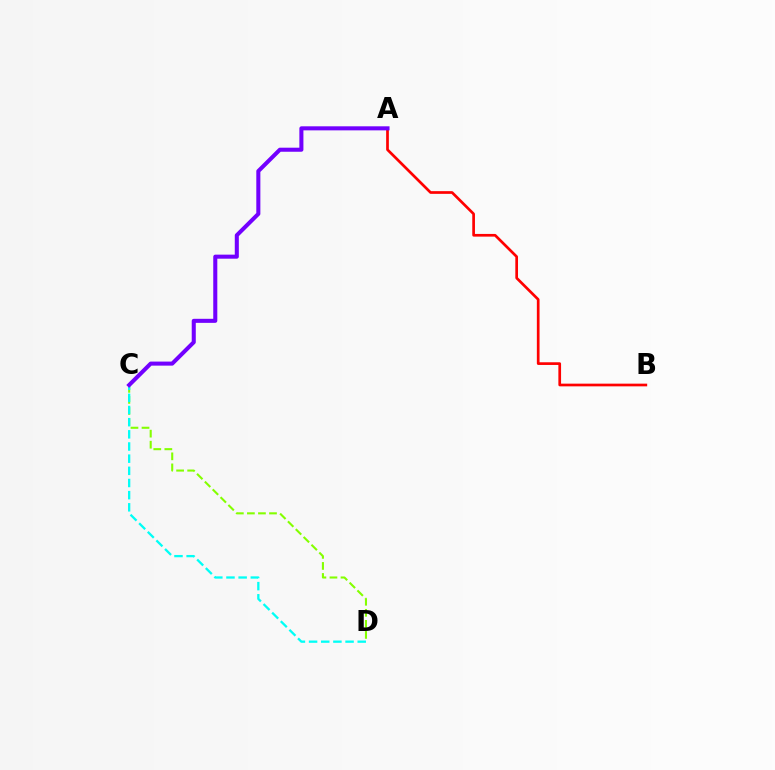{('C', 'D'): [{'color': '#84ff00', 'line_style': 'dashed', 'thickness': 1.5}, {'color': '#00fff6', 'line_style': 'dashed', 'thickness': 1.65}], ('A', 'B'): [{'color': '#ff0000', 'line_style': 'solid', 'thickness': 1.94}], ('A', 'C'): [{'color': '#7200ff', 'line_style': 'solid', 'thickness': 2.92}]}